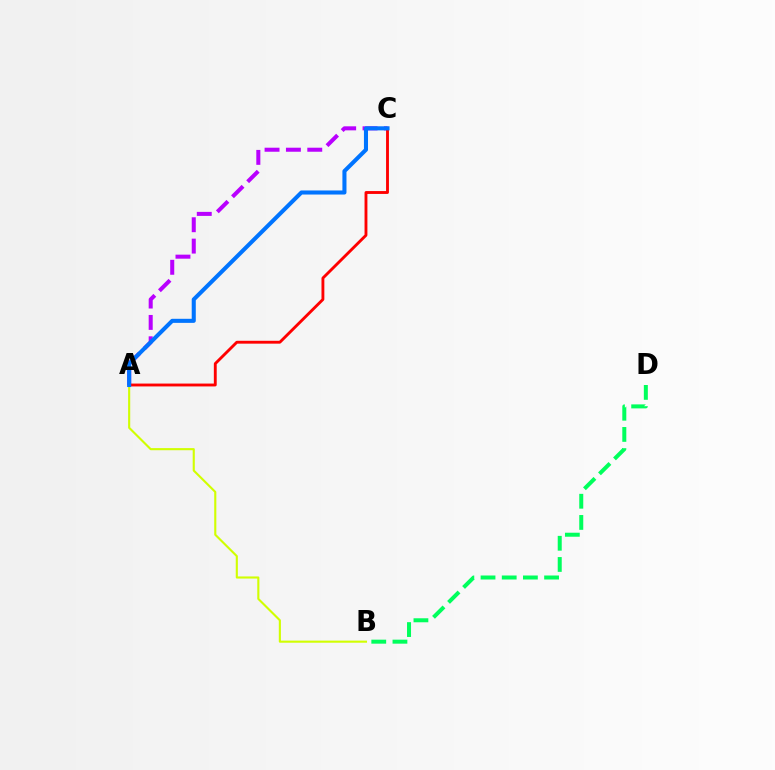{('A', 'C'): [{'color': '#b900ff', 'line_style': 'dashed', 'thickness': 2.9}, {'color': '#ff0000', 'line_style': 'solid', 'thickness': 2.06}, {'color': '#0074ff', 'line_style': 'solid', 'thickness': 2.93}], ('A', 'B'): [{'color': '#d1ff00', 'line_style': 'solid', 'thickness': 1.52}], ('B', 'D'): [{'color': '#00ff5c', 'line_style': 'dashed', 'thickness': 2.88}]}